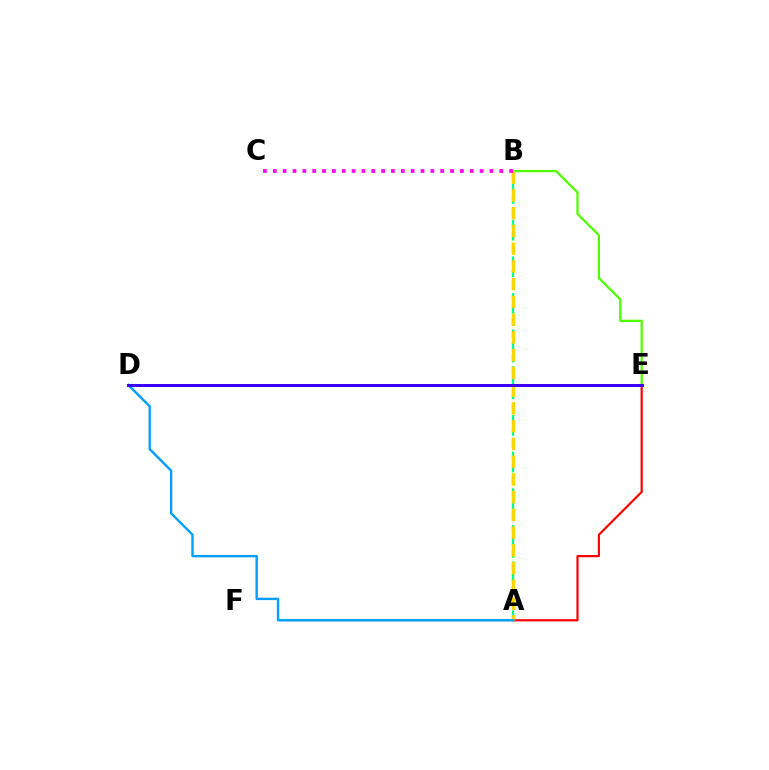{('B', 'E'): [{'color': '#4fff00', 'line_style': 'solid', 'thickness': 1.62}], ('A', 'E'): [{'color': '#ff0000', 'line_style': 'solid', 'thickness': 1.57}], ('A', 'B'): [{'color': '#00ff86', 'line_style': 'dashed', 'thickness': 1.66}, {'color': '#ffd500', 'line_style': 'dashed', 'thickness': 2.41}], ('A', 'D'): [{'color': '#009eff', 'line_style': 'solid', 'thickness': 1.73}], ('D', 'E'): [{'color': '#3700ff', 'line_style': 'solid', 'thickness': 2.11}], ('B', 'C'): [{'color': '#ff00ed', 'line_style': 'dotted', 'thickness': 2.68}]}